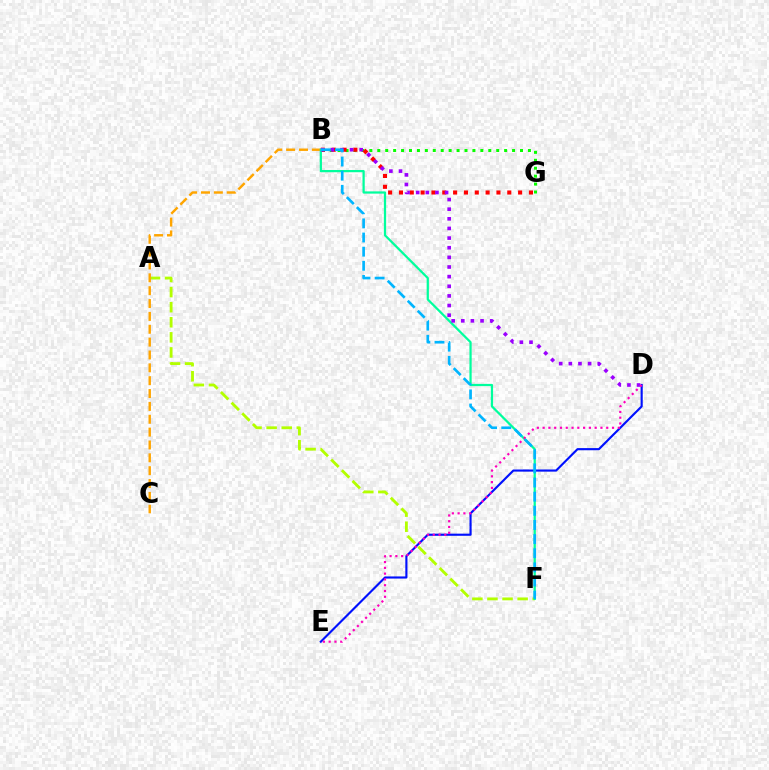{('A', 'F'): [{'color': '#b3ff00', 'line_style': 'dashed', 'thickness': 2.05}], ('B', 'G'): [{'color': '#08ff00', 'line_style': 'dotted', 'thickness': 2.15}, {'color': '#ff0000', 'line_style': 'dotted', 'thickness': 2.94}], ('B', 'C'): [{'color': '#ffa500', 'line_style': 'dashed', 'thickness': 1.75}], ('D', 'E'): [{'color': '#0010ff', 'line_style': 'solid', 'thickness': 1.54}, {'color': '#ff00bd', 'line_style': 'dotted', 'thickness': 1.57}], ('B', 'F'): [{'color': '#00ff9d', 'line_style': 'solid', 'thickness': 1.61}, {'color': '#00b5ff', 'line_style': 'dashed', 'thickness': 1.92}], ('B', 'D'): [{'color': '#9b00ff', 'line_style': 'dotted', 'thickness': 2.62}]}